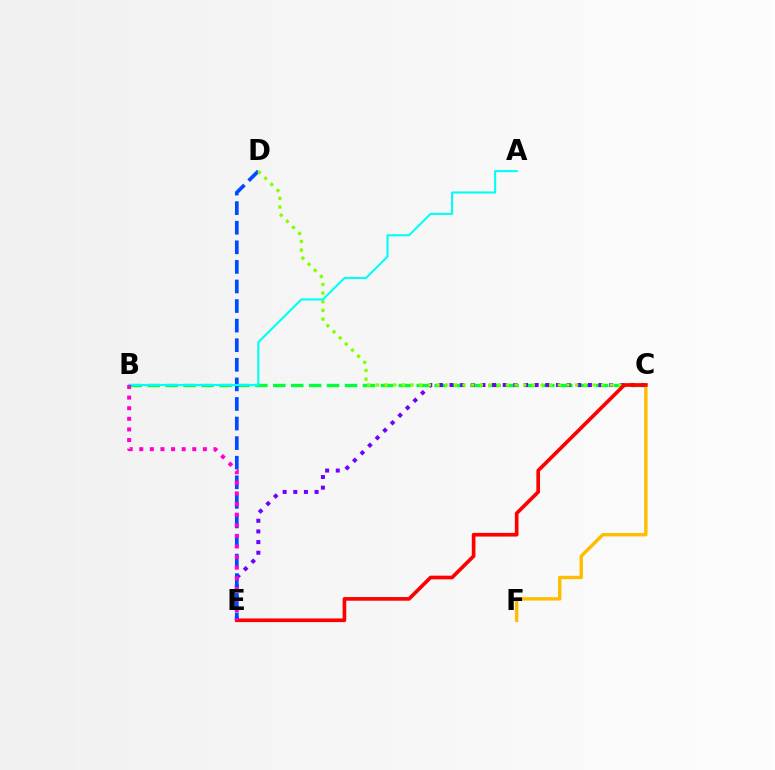{('B', 'C'): [{'color': '#00ff39', 'line_style': 'dashed', 'thickness': 2.44}], ('C', 'F'): [{'color': '#ffbd00', 'line_style': 'solid', 'thickness': 2.45}], ('C', 'E'): [{'color': '#7200ff', 'line_style': 'dotted', 'thickness': 2.89}, {'color': '#ff0000', 'line_style': 'solid', 'thickness': 2.64}], ('D', 'E'): [{'color': '#004bff', 'line_style': 'dashed', 'thickness': 2.66}], ('C', 'D'): [{'color': '#84ff00', 'line_style': 'dotted', 'thickness': 2.35}], ('A', 'B'): [{'color': '#00fff6', 'line_style': 'solid', 'thickness': 1.51}], ('B', 'E'): [{'color': '#ff00cf', 'line_style': 'dotted', 'thickness': 2.88}]}